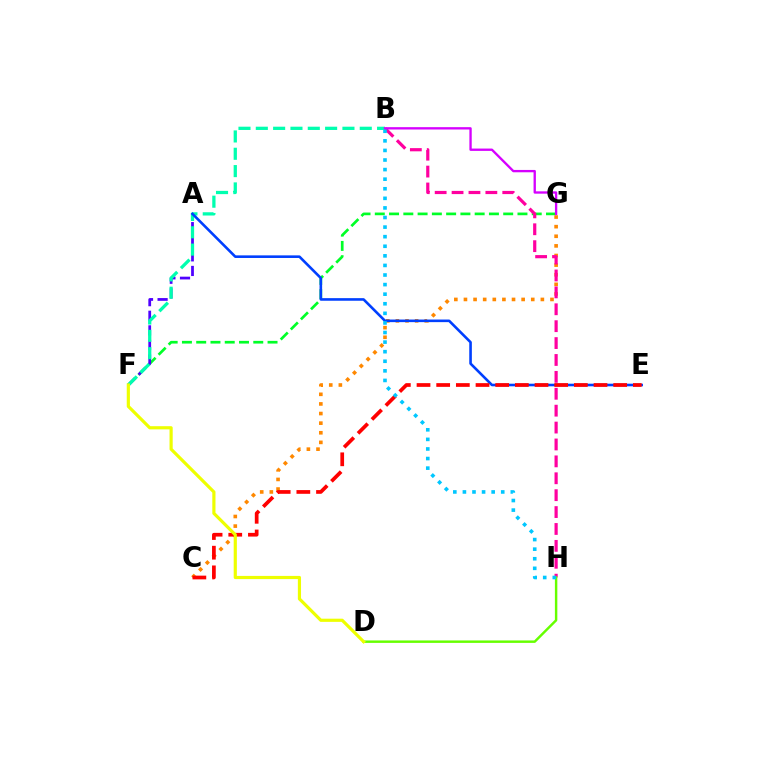{('F', 'G'): [{'color': '#00ff27', 'line_style': 'dashed', 'thickness': 1.94}], ('C', 'G'): [{'color': '#ff8800', 'line_style': 'dotted', 'thickness': 2.61}], ('B', 'H'): [{'color': '#ff00a0', 'line_style': 'dashed', 'thickness': 2.3}, {'color': '#00c7ff', 'line_style': 'dotted', 'thickness': 2.6}], ('A', 'F'): [{'color': '#4f00ff', 'line_style': 'dashed', 'thickness': 1.98}], ('B', 'F'): [{'color': '#00ffaf', 'line_style': 'dashed', 'thickness': 2.35}], ('A', 'E'): [{'color': '#003fff', 'line_style': 'solid', 'thickness': 1.87}], ('B', 'G'): [{'color': '#d600ff', 'line_style': 'solid', 'thickness': 1.68}], ('C', 'E'): [{'color': '#ff0000', 'line_style': 'dashed', 'thickness': 2.67}], ('D', 'H'): [{'color': '#66ff00', 'line_style': 'solid', 'thickness': 1.76}], ('D', 'F'): [{'color': '#eeff00', 'line_style': 'solid', 'thickness': 2.29}]}